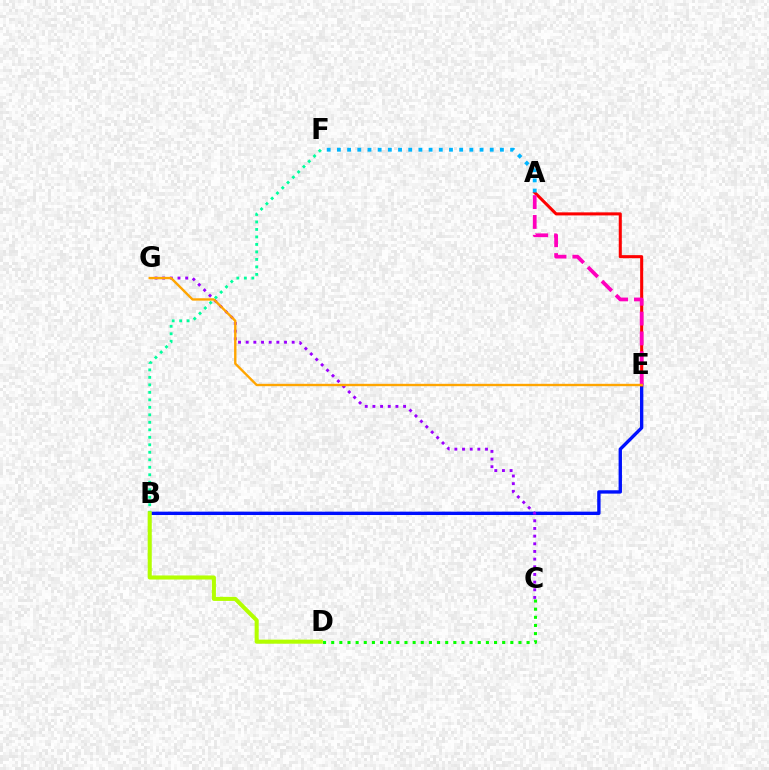{('B', 'E'): [{'color': '#0010ff', 'line_style': 'solid', 'thickness': 2.42}], ('A', 'E'): [{'color': '#ff0000', 'line_style': 'solid', 'thickness': 2.2}, {'color': '#ff00bd', 'line_style': 'dashed', 'thickness': 2.69}], ('A', 'F'): [{'color': '#00b5ff', 'line_style': 'dotted', 'thickness': 2.77}], ('C', 'G'): [{'color': '#9b00ff', 'line_style': 'dotted', 'thickness': 2.08}], ('C', 'D'): [{'color': '#08ff00', 'line_style': 'dotted', 'thickness': 2.21}], ('E', 'G'): [{'color': '#ffa500', 'line_style': 'solid', 'thickness': 1.71}], ('B', 'F'): [{'color': '#00ff9d', 'line_style': 'dotted', 'thickness': 2.04}], ('B', 'D'): [{'color': '#b3ff00', 'line_style': 'solid', 'thickness': 2.93}]}